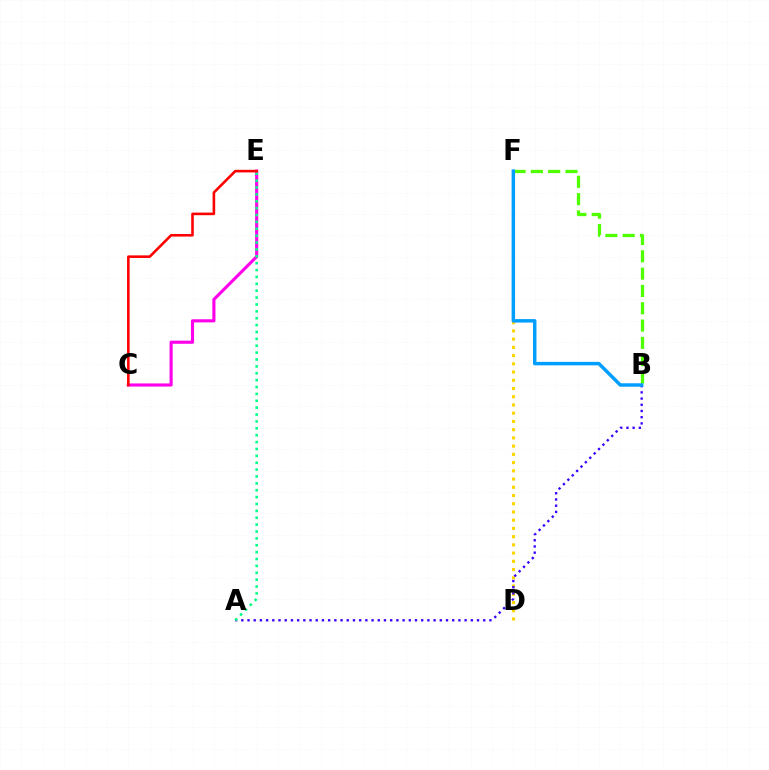{('B', 'F'): [{'color': '#4fff00', 'line_style': 'dashed', 'thickness': 2.35}, {'color': '#009eff', 'line_style': 'solid', 'thickness': 2.49}], ('D', 'F'): [{'color': '#ffd500', 'line_style': 'dotted', 'thickness': 2.24}], ('C', 'E'): [{'color': '#ff00ed', 'line_style': 'solid', 'thickness': 2.25}, {'color': '#ff0000', 'line_style': 'solid', 'thickness': 1.87}], ('A', 'B'): [{'color': '#3700ff', 'line_style': 'dotted', 'thickness': 1.69}], ('A', 'E'): [{'color': '#00ff86', 'line_style': 'dotted', 'thickness': 1.87}]}